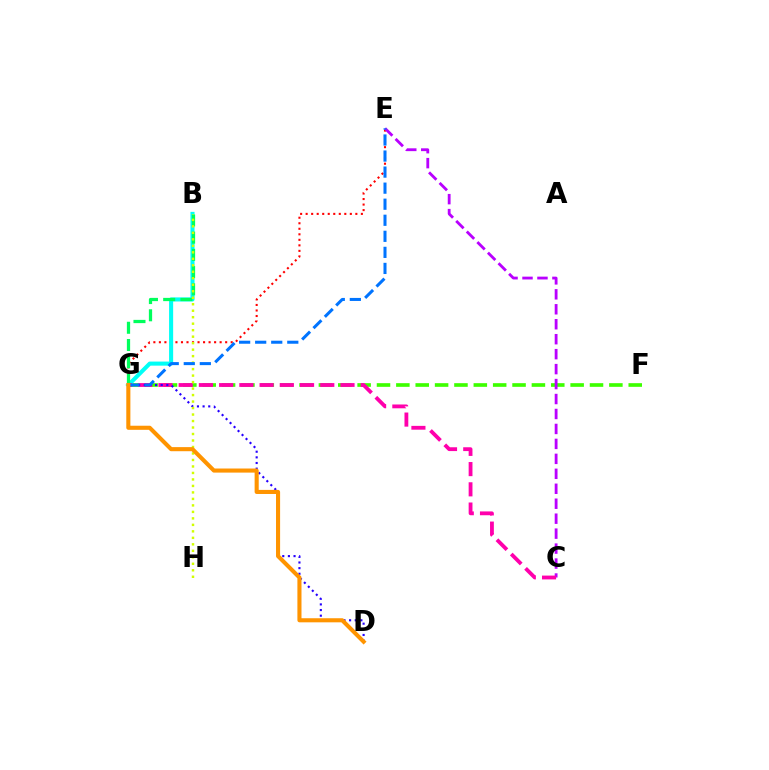{('F', 'G'): [{'color': '#3dff00', 'line_style': 'dashed', 'thickness': 2.63}], ('E', 'G'): [{'color': '#ff0000', 'line_style': 'dotted', 'thickness': 1.5}, {'color': '#0074ff', 'line_style': 'dashed', 'thickness': 2.18}], ('C', 'E'): [{'color': '#b900ff', 'line_style': 'dashed', 'thickness': 2.03}], ('B', 'G'): [{'color': '#00fff6', 'line_style': 'solid', 'thickness': 2.93}, {'color': '#00ff5c', 'line_style': 'dashed', 'thickness': 2.34}], ('C', 'G'): [{'color': '#ff00ac', 'line_style': 'dashed', 'thickness': 2.75}], ('D', 'G'): [{'color': '#2500ff', 'line_style': 'dotted', 'thickness': 1.53}, {'color': '#ff9400', 'line_style': 'solid', 'thickness': 2.95}], ('B', 'H'): [{'color': '#d1ff00', 'line_style': 'dotted', 'thickness': 1.76}]}